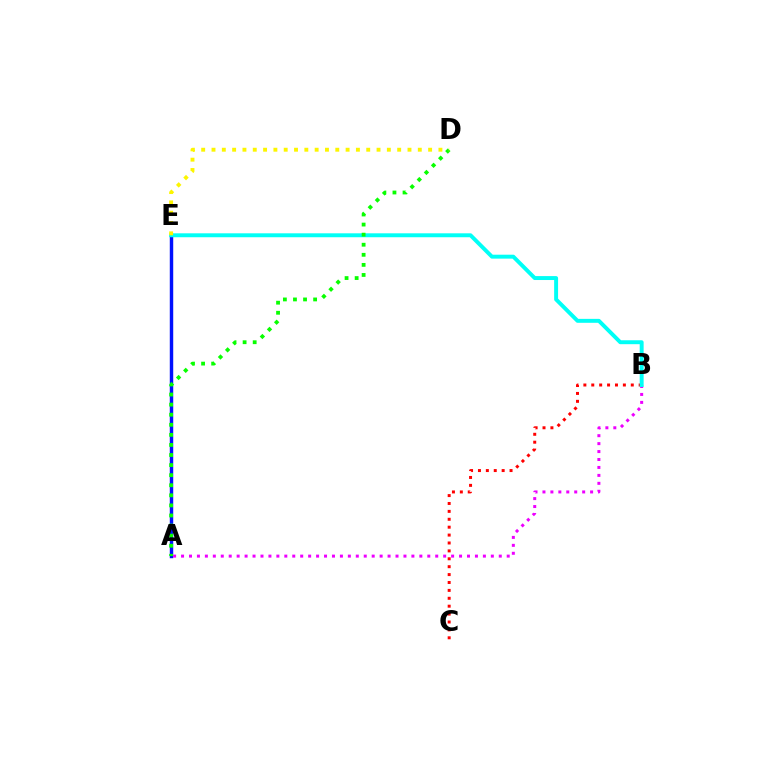{('A', 'E'): [{'color': '#0010ff', 'line_style': 'solid', 'thickness': 2.47}], ('B', 'C'): [{'color': '#ff0000', 'line_style': 'dotted', 'thickness': 2.15}], ('A', 'B'): [{'color': '#ee00ff', 'line_style': 'dotted', 'thickness': 2.16}], ('B', 'E'): [{'color': '#00fff6', 'line_style': 'solid', 'thickness': 2.83}], ('A', 'D'): [{'color': '#08ff00', 'line_style': 'dotted', 'thickness': 2.74}], ('D', 'E'): [{'color': '#fcf500', 'line_style': 'dotted', 'thickness': 2.8}]}